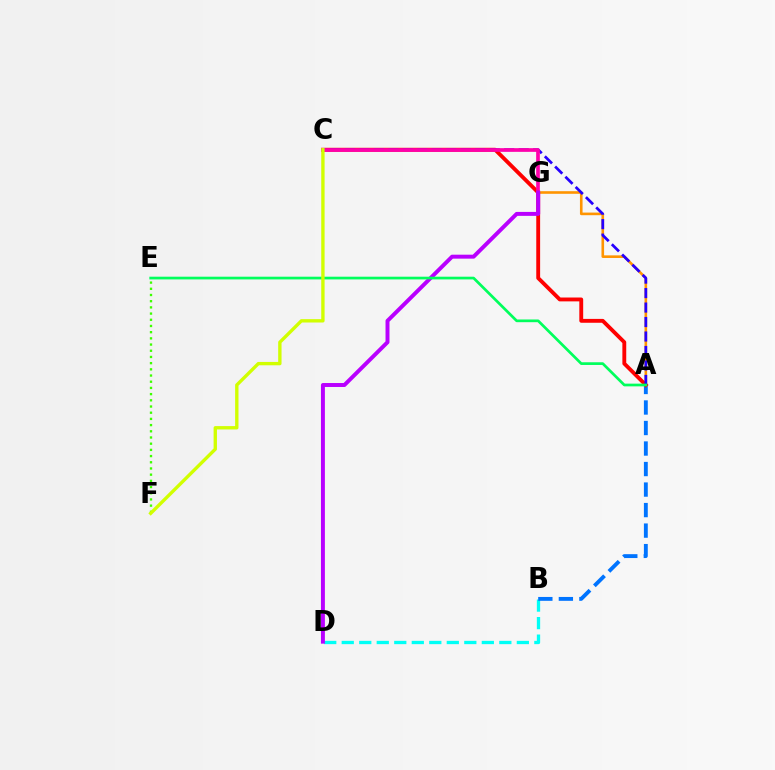{('B', 'D'): [{'color': '#00fff6', 'line_style': 'dashed', 'thickness': 2.38}], ('A', 'B'): [{'color': '#0074ff', 'line_style': 'dashed', 'thickness': 2.79}], ('A', 'G'): [{'color': '#ff9400', 'line_style': 'solid', 'thickness': 1.88}], ('A', 'C'): [{'color': '#ff0000', 'line_style': 'solid', 'thickness': 2.78}, {'color': '#2500ff', 'line_style': 'dashed', 'thickness': 1.97}], ('C', 'G'): [{'color': '#ff00ac', 'line_style': 'solid', 'thickness': 2.65}], ('D', 'G'): [{'color': '#b900ff', 'line_style': 'solid', 'thickness': 2.85}], ('A', 'E'): [{'color': '#00ff5c', 'line_style': 'solid', 'thickness': 1.95}], ('E', 'F'): [{'color': '#3dff00', 'line_style': 'dotted', 'thickness': 1.68}], ('C', 'F'): [{'color': '#d1ff00', 'line_style': 'solid', 'thickness': 2.42}]}